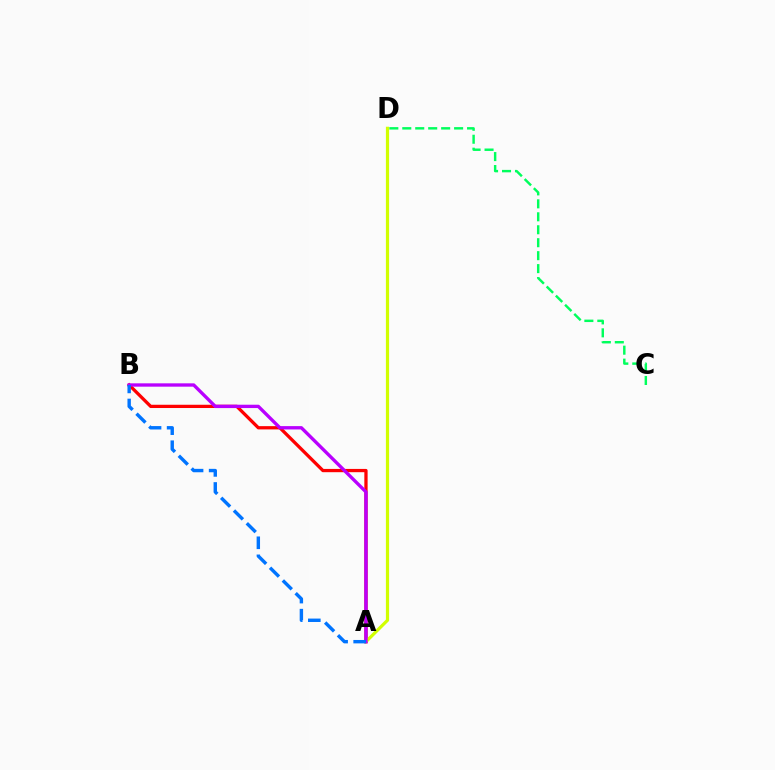{('A', 'B'): [{'color': '#ff0000', 'line_style': 'solid', 'thickness': 2.35}, {'color': '#b900ff', 'line_style': 'solid', 'thickness': 2.4}, {'color': '#0074ff', 'line_style': 'dashed', 'thickness': 2.45}], ('C', 'D'): [{'color': '#00ff5c', 'line_style': 'dashed', 'thickness': 1.76}], ('A', 'D'): [{'color': '#d1ff00', 'line_style': 'solid', 'thickness': 2.3}]}